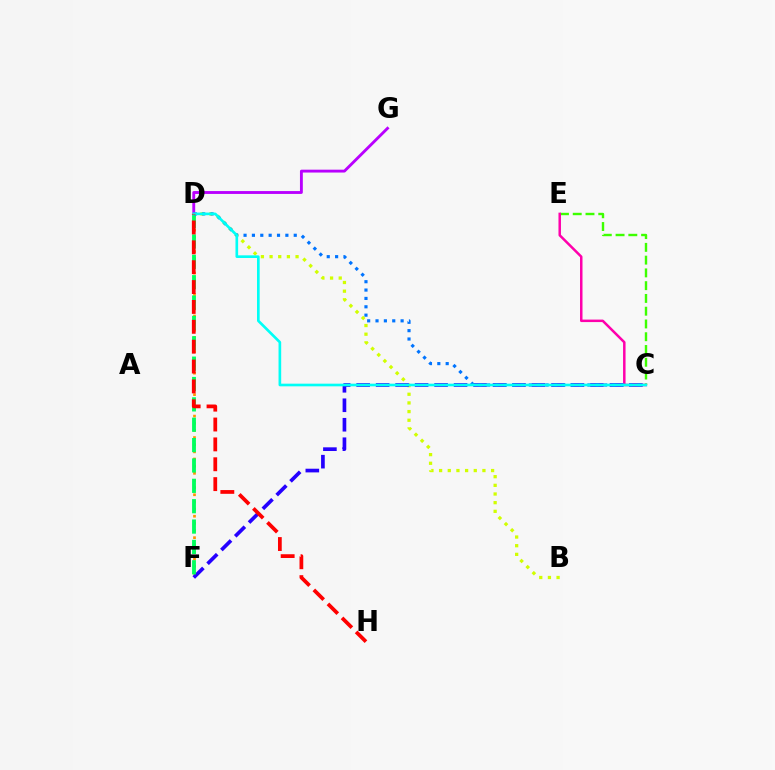{('D', 'F'): [{'color': '#ff9400', 'line_style': 'dotted', 'thickness': 1.94}, {'color': '#00ff5c', 'line_style': 'dashed', 'thickness': 2.77}], ('B', 'D'): [{'color': '#d1ff00', 'line_style': 'dotted', 'thickness': 2.35}], ('C', 'E'): [{'color': '#3dff00', 'line_style': 'dashed', 'thickness': 1.73}, {'color': '#ff00ac', 'line_style': 'solid', 'thickness': 1.79}], ('D', 'G'): [{'color': '#b900ff', 'line_style': 'solid', 'thickness': 2.06}], ('C', 'F'): [{'color': '#2500ff', 'line_style': 'dashed', 'thickness': 2.65}], ('C', 'D'): [{'color': '#0074ff', 'line_style': 'dotted', 'thickness': 2.27}, {'color': '#00fff6', 'line_style': 'solid', 'thickness': 1.91}], ('D', 'H'): [{'color': '#ff0000', 'line_style': 'dashed', 'thickness': 2.7}]}